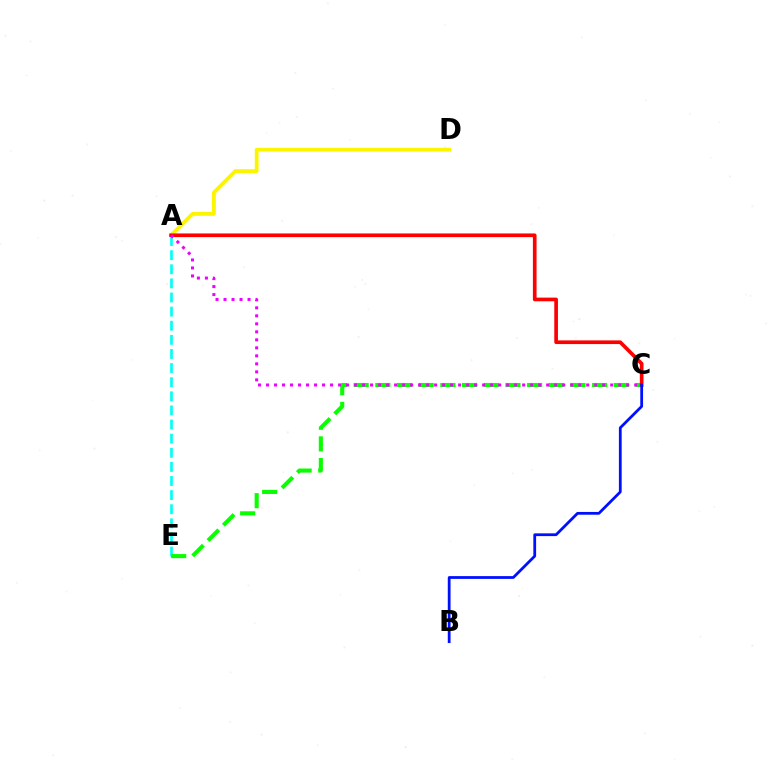{('A', 'D'): [{'color': '#fcf500', 'line_style': 'solid', 'thickness': 2.75}], ('A', 'E'): [{'color': '#00fff6', 'line_style': 'dashed', 'thickness': 1.92}], ('C', 'E'): [{'color': '#08ff00', 'line_style': 'dashed', 'thickness': 2.94}], ('A', 'C'): [{'color': '#ff0000', 'line_style': 'solid', 'thickness': 2.64}, {'color': '#ee00ff', 'line_style': 'dotted', 'thickness': 2.17}], ('B', 'C'): [{'color': '#0010ff', 'line_style': 'solid', 'thickness': 2.0}]}